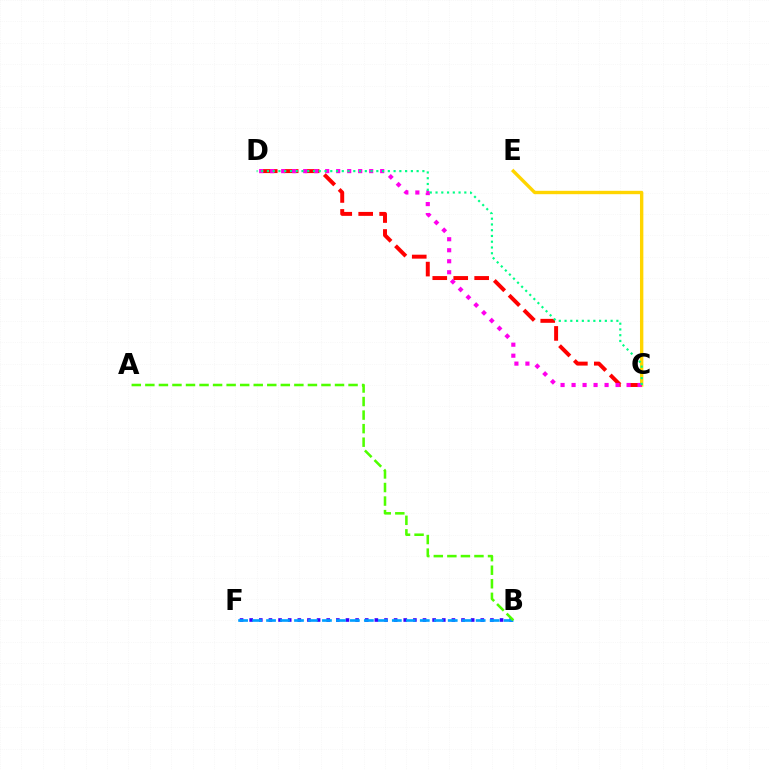{('B', 'F'): [{'color': '#3700ff', 'line_style': 'dotted', 'thickness': 2.62}, {'color': '#009eff', 'line_style': 'dashed', 'thickness': 1.9}], ('C', 'E'): [{'color': '#ffd500', 'line_style': 'solid', 'thickness': 2.43}], ('C', 'D'): [{'color': '#ff0000', 'line_style': 'dashed', 'thickness': 2.85}, {'color': '#ff00ed', 'line_style': 'dotted', 'thickness': 2.99}, {'color': '#00ff86', 'line_style': 'dotted', 'thickness': 1.56}], ('A', 'B'): [{'color': '#4fff00', 'line_style': 'dashed', 'thickness': 1.84}]}